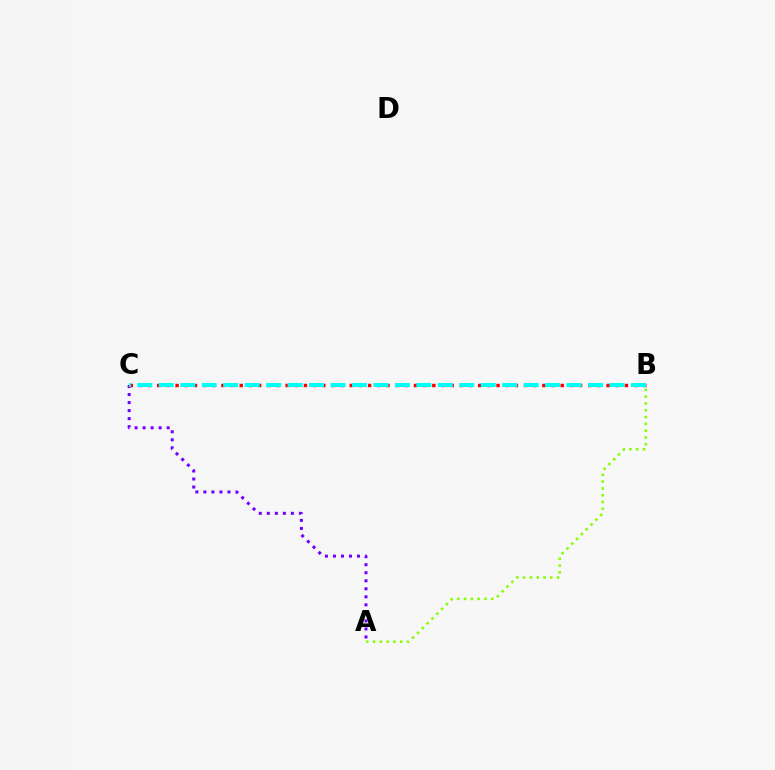{('A', 'B'): [{'color': '#84ff00', 'line_style': 'dotted', 'thickness': 1.84}], ('A', 'C'): [{'color': '#7200ff', 'line_style': 'dotted', 'thickness': 2.18}], ('B', 'C'): [{'color': '#ff0000', 'line_style': 'dotted', 'thickness': 2.49}, {'color': '#00fff6', 'line_style': 'dashed', 'thickness': 2.92}]}